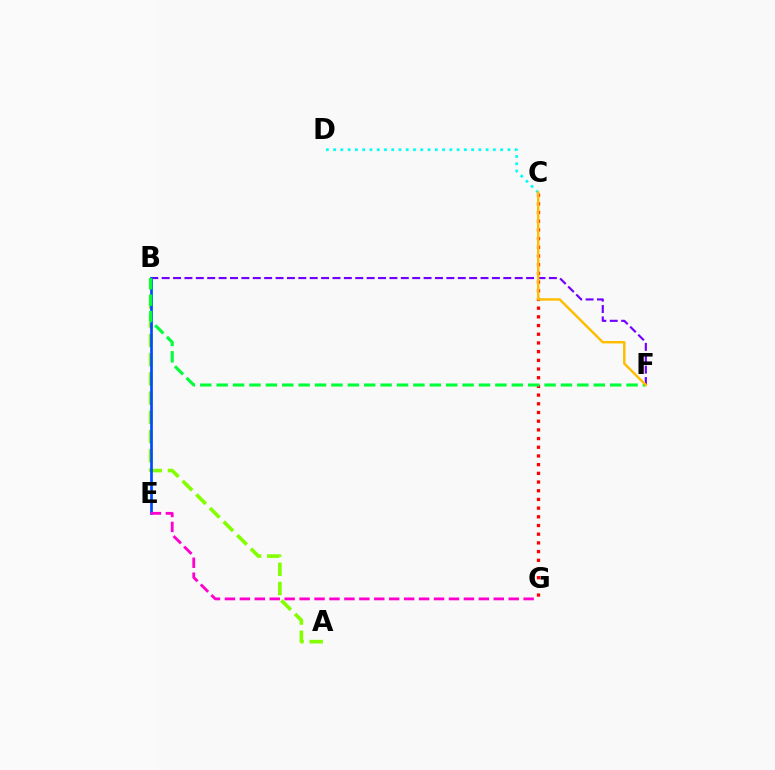{('B', 'F'): [{'color': '#7200ff', 'line_style': 'dashed', 'thickness': 1.55}, {'color': '#00ff39', 'line_style': 'dashed', 'thickness': 2.23}], ('C', 'G'): [{'color': '#ff0000', 'line_style': 'dotted', 'thickness': 2.36}], ('A', 'B'): [{'color': '#84ff00', 'line_style': 'dashed', 'thickness': 2.61}], ('B', 'E'): [{'color': '#004bff', 'line_style': 'solid', 'thickness': 1.94}], ('C', 'D'): [{'color': '#00fff6', 'line_style': 'dotted', 'thickness': 1.97}], ('C', 'F'): [{'color': '#ffbd00', 'line_style': 'solid', 'thickness': 1.76}], ('E', 'G'): [{'color': '#ff00cf', 'line_style': 'dashed', 'thickness': 2.03}]}